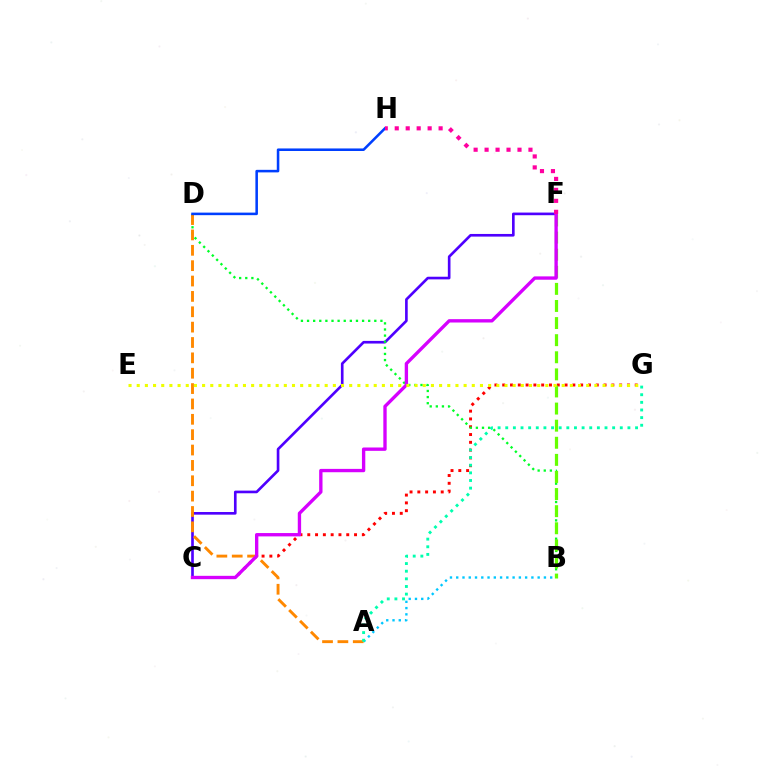{('C', 'G'): [{'color': '#ff0000', 'line_style': 'dotted', 'thickness': 2.12}], ('C', 'F'): [{'color': '#4f00ff', 'line_style': 'solid', 'thickness': 1.91}, {'color': '#d600ff', 'line_style': 'solid', 'thickness': 2.41}], ('B', 'D'): [{'color': '#00ff27', 'line_style': 'dotted', 'thickness': 1.66}], ('B', 'F'): [{'color': '#66ff00', 'line_style': 'dashed', 'thickness': 2.32}], ('A', 'B'): [{'color': '#00c7ff', 'line_style': 'dotted', 'thickness': 1.7}], ('A', 'D'): [{'color': '#ff8800', 'line_style': 'dashed', 'thickness': 2.09}], ('D', 'H'): [{'color': '#003fff', 'line_style': 'solid', 'thickness': 1.84}], ('F', 'H'): [{'color': '#ff00a0', 'line_style': 'dotted', 'thickness': 2.98}], ('A', 'G'): [{'color': '#00ffaf', 'line_style': 'dotted', 'thickness': 2.07}], ('E', 'G'): [{'color': '#eeff00', 'line_style': 'dotted', 'thickness': 2.22}]}